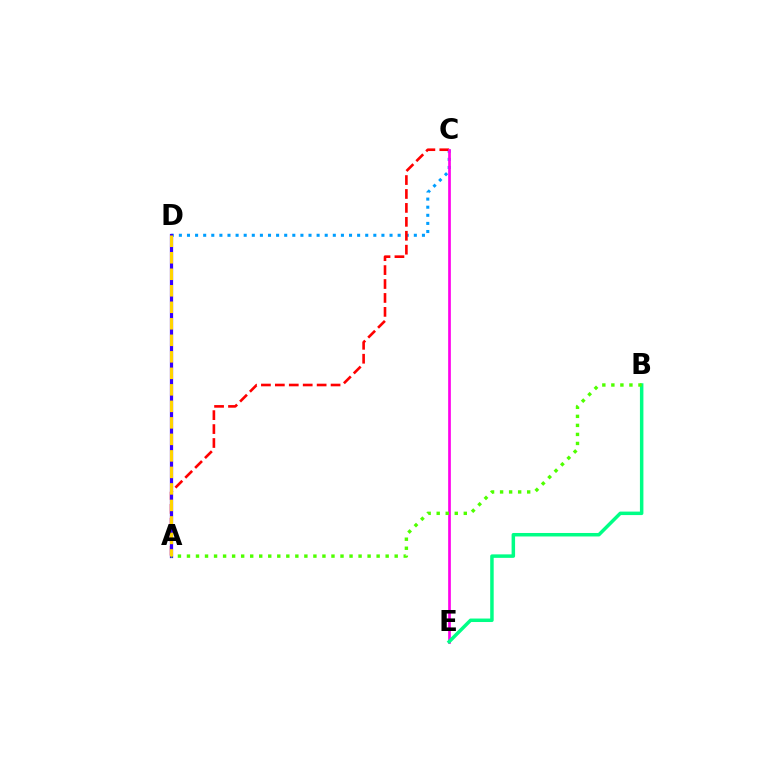{('C', 'D'): [{'color': '#009eff', 'line_style': 'dotted', 'thickness': 2.2}], ('A', 'C'): [{'color': '#ff0000', 'line_style': 'dashed', 'thickness': 1.89}], ('C', 'E'): [{'color': '#ff00ed', 'line_style': 'solid', 'thickness': 1.93}], ('A', 'D'): [{'color': '#3700ff', 'line_style': 'solid', 'thickness': 2.32}, {'color': '#ffd500', 'line_style': 'dashed', 'thickness': 2.24}], ('B', 'E'): [{'color': '#00ff86', 'line_style': 'solid', 'thickness': 2.51}], ('A', 'B'): [{'color': '#4fff00', 'line_style': 'dotted', 'thickness': 2.45}]}